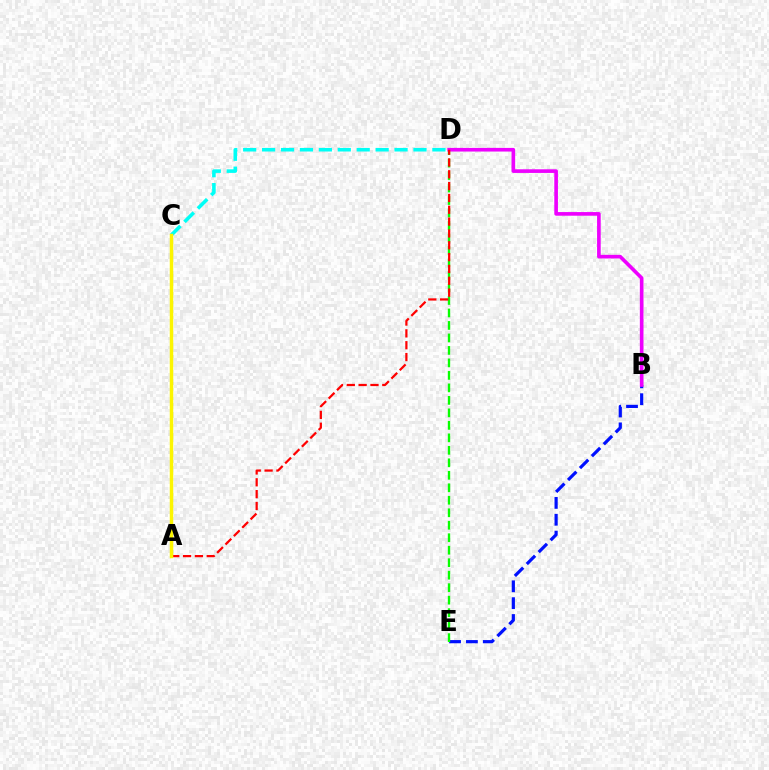{('B', 'E'): [{'color': '#0010ff', 'line_style': 'dashed', 'thickness': 2.29}], ('C', 'D'): [{'color': '#00fff6', 'line_style': 'dashed', 'thickness': 2.57}], ('D', 'E'): [{'color': '#08ff00', 'line_style': 'dashed', 'thickness': 1.7}], ('B', 'D'): [{'color': '#ee00ff', 'line_style': 'solid', 'thickness': 2.62}], ('A', 'D'): [{'color': '#ff0000', 'line_style': 'dashed', 'thickness': 1.61}], ('A', 'C'): [{'color': '#fcf500', 'line_style': 'solid', 'thickness': 2.5}]}